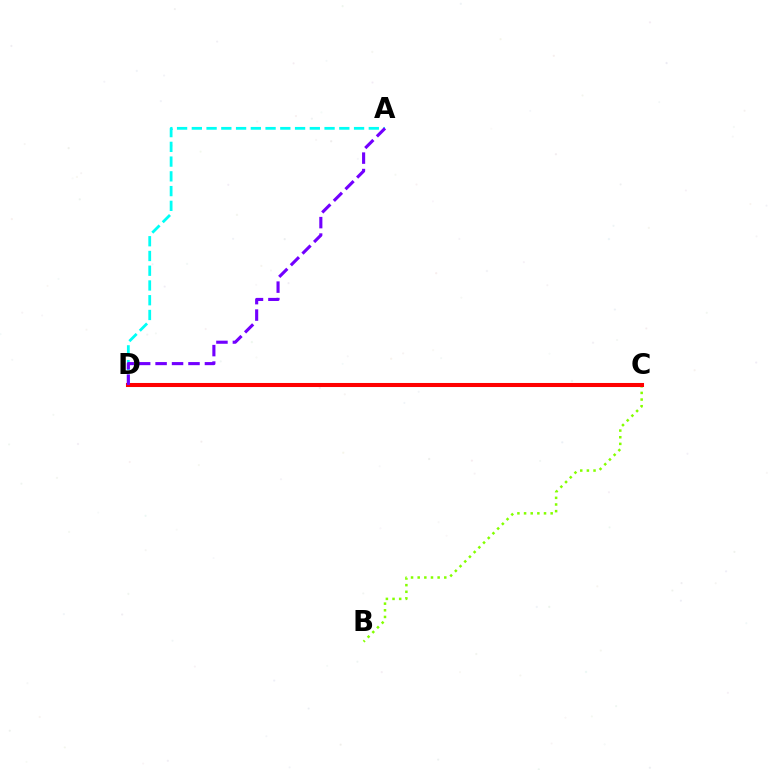{('A', 'D'): [{'color': '#00fff6', 'line_style': 'dashed', 'thickness': 2.0}, {'color': '#7200ff', 'line_style': 'dashed', 'thickness': 2.23}], ('B', 'C'): [{'color': '#84ff00', 'line_style': 'dotted', 'thickness': 1.81}], ('C', 'D'): [{'color': '#ff0000', 'line_style': 'solid', 'thickness': 2.92}]}